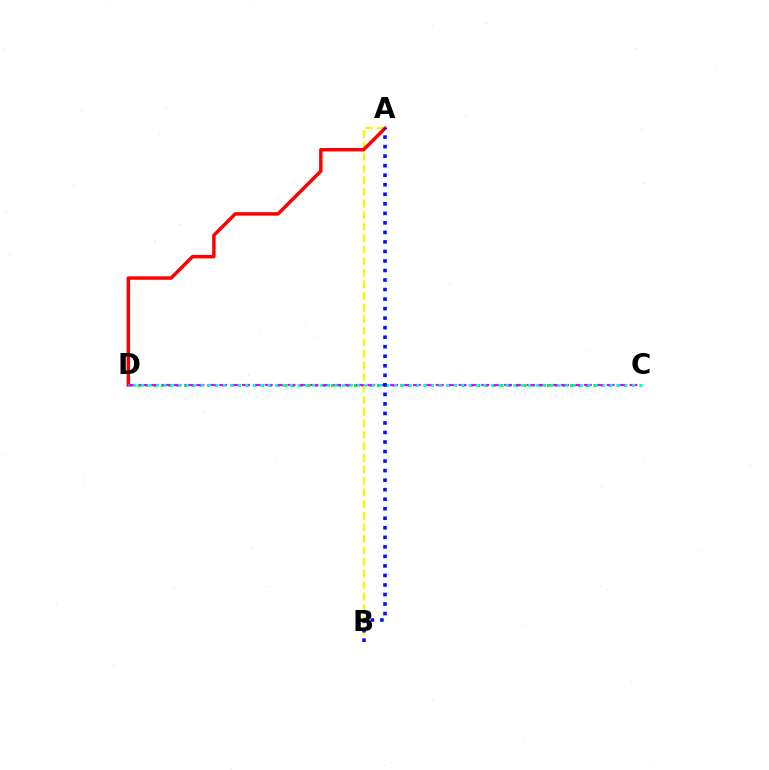{('C', 'D'): [{'color': '#08ff00', 'line_style': 'dotted', 'thickness': 2.1}, {'color': '#ee00ff', 'line_style': 'dashed', 'thickness': 1.55}, {'color': '#00fff6', 'line_style': 'dotted', 'thickness': 2.02}], ('A', 'B'): [{'color': '#fcf500', 'line_style': 'dashed', 'thickness': 1.57}, {'color': '#0010ff', 'line_style': 'dotted', 'thickness': 2.59}], ('A', 'D'): [{'color': '#ff0000', 'line_style': 'solid', 'thickness': 2.49}]}